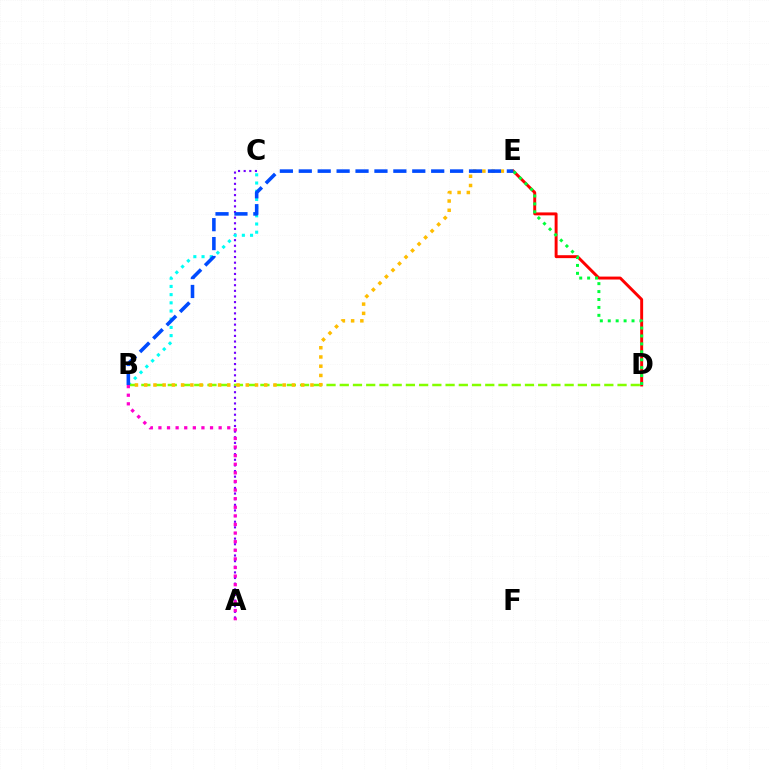{('D', 'E'): [{'color': '#ff0000', 'line_style': 'solid', 'thickness': 2.11}, {'color': '#00ff39', 'line_style': 'dotted', 'thickness': 2.15}], ('A', 'C'): [{'color': '#7200ff', 'line_style': 'dotted', 'thickness': 1.53}], ('B', 'C'): [{'color': '#00fff6', 'line_style': 'dotted', 'thickness': 2.23}], ('B', 'D'): [{'color': '#84ff00', 'line_style': 'dashed', 'thickness': 1.8}], ('B', 'E'): [{'color': '#ffbd00', 'line_style': 'dotted', 'thickness': 2.51}, {'color': '#004bff', 'line_style': 'dashed', 'thickness': 2.57}], ('A', 'B'): [{'color': '#ff00cf', 'line_style': 'dotted', 'thickness': 2.34}]}